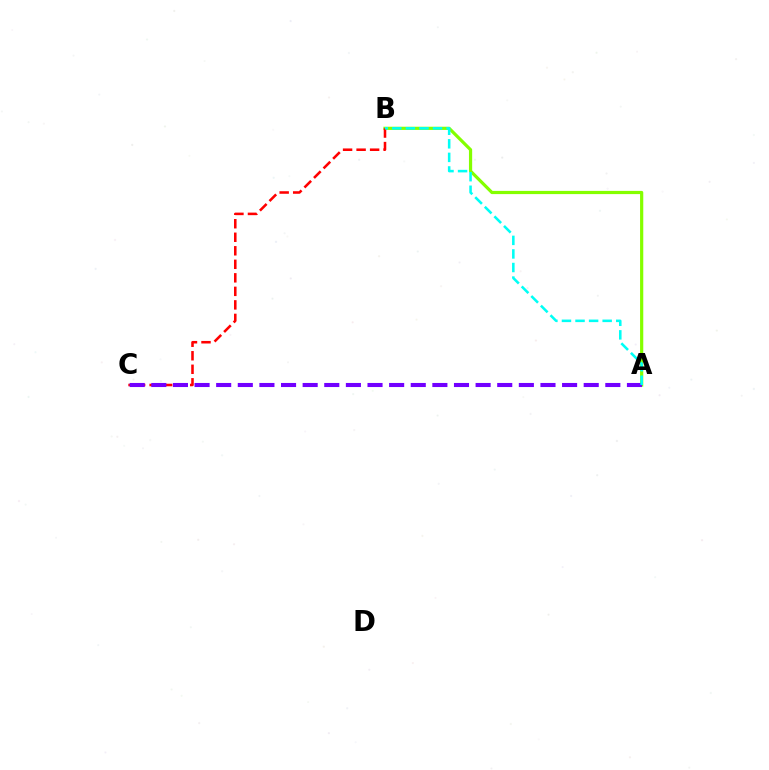{('A', 'B'): [{'color': '#84ff00', 'line_style': 'solid', 'thickness': 2.31}, {'color': '#00fff6', 'line_style': 'dashed', 'thickness': 1.84}], ('B', 'C'): [{'color': '#ff0000', 'line_style': 'dashed', 'thickness': 1.84}], ('A', 'C'): [{'color': '#7200ff', 'line_style': 'dashed', 'thickness': 2.94}]}